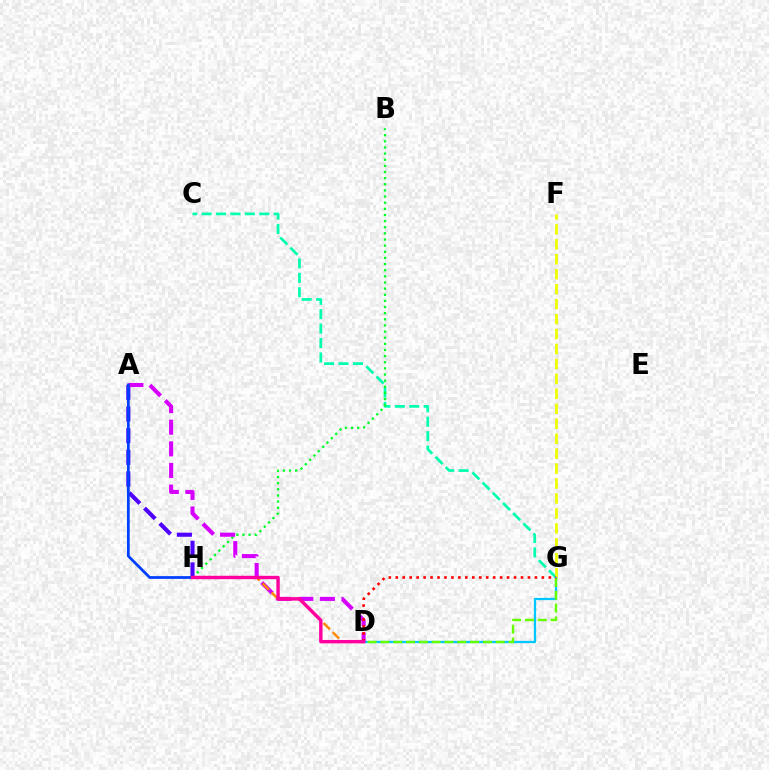{('C', 'G'): [{'color': '#00ffaf', 'line_style': 'dashed', 'thickness': 1.96}], ('B', 'H'): [{'color': '#00ff27', 'line_style': 'dotted', 'thickness': 1.67}], ('A', 'H'): [{'color': '#4f00ff', 'line_style': 'dashed', 'thickness': 2.94}, {'color': '#003fff', 'line_style': 'solid', 'thickness': 1.99}], ('F', 'G'): [{'color': '#eeff00', 'line_style': 'dashed', 'thickness': 2.03}], ('D', 'G'): [{'color': '#00c7ff', 'line_style': 'solid', 'thickness': 1.62}, {'color': '#66ff00', 'line_style': 'dashed', 'thickness': 1.74}, {'color': '#ff0000', 'line_style': 'dotted', 'thickness': 1.89}], ('A', 'D'): [{'color': '#d600ff', 'line_style': 'dashed', 'thickness': 2.94}], ('D', 'H'): [{'color': '#ff8800', 'line_style': 'dashed', 'thickness': 1.75}, {'color': '#ff00a0', 'line_style': 'solid', 'thickness': 2.46}]}